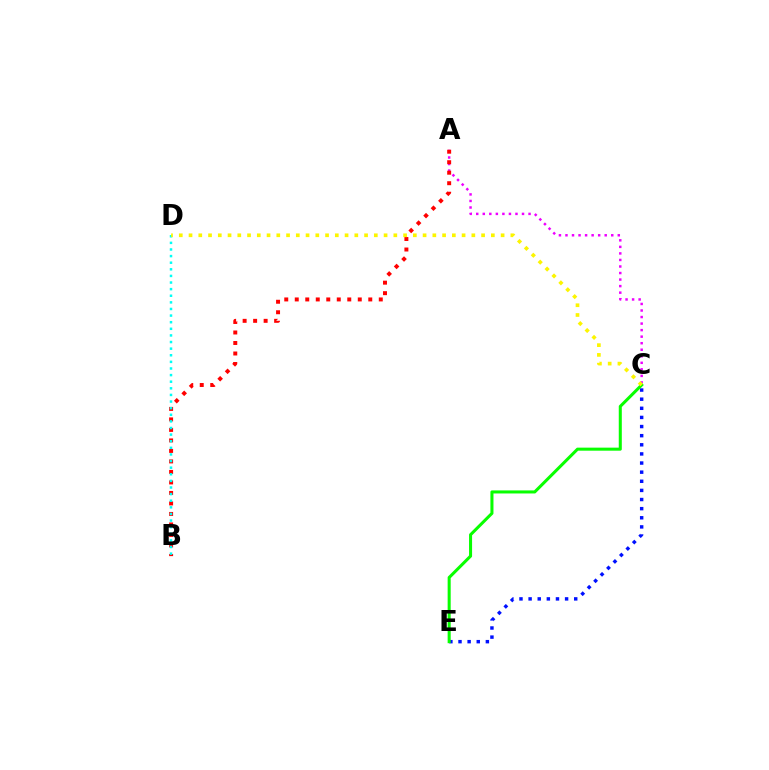{('A', 'C'): [{'color': '#ee00ff', 'line_style': 'dotted', 'thickness': 1.78}], ('A', 'B'): [{'color': '#ff0000', 'line_style': 'dotted', 'thickness': 2.85}], ('C', 'E'): [{'color': '#0010ff', 'line_style': 'dotted', 'thickness': 2.48}, {'color': '#08ff00', 'line_style': 'solid', 'thickness': 2.19}], ('B', 'D'): [{'color': '#00fff6', 'line_style': 'dotted', 'thickness': 1.8}], ('C', 'D'): [{'color': '#fcf500', 'line_style': 'dotted', 'thickness': 2.65}]}